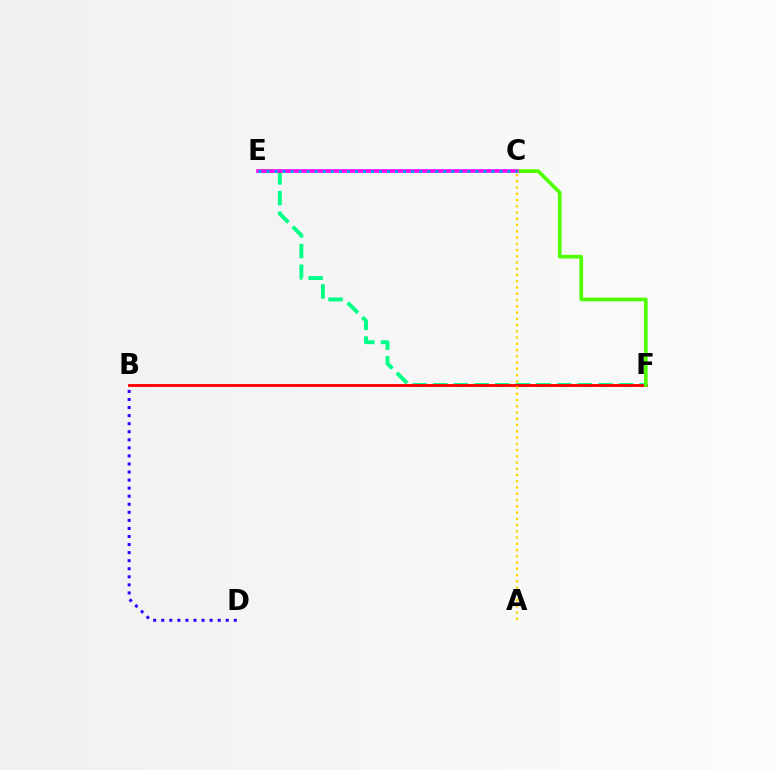{('E', 'F'): [{'color': '#00ff86', 'line_style': 'dashed', 'thickness': 2.8}], ('B', 'D'): [{'color': '#3700ff', 'line_style': 'dotted', 'thickness': 2.19}], ('B', 'F'): [{'color': '#ff0000', 'line_style': 'solid', 'thickness': 2.06}], ('A', 'C'): [{'color': '#ffd500', 'line_style': 'dotted', 'thickness': 1.7}], ('C', 'F'): [{'color': '#4fff00', 'line_style': 'solid', 'thickness': 2.63}], ('C', 'E'): [{'color': '#ff00ed', 'line_style': 'solid', 'thickness': 2.58}, {'color': '#009eff', 'line_style': 'dotted', 'thickness': 2.18}]}